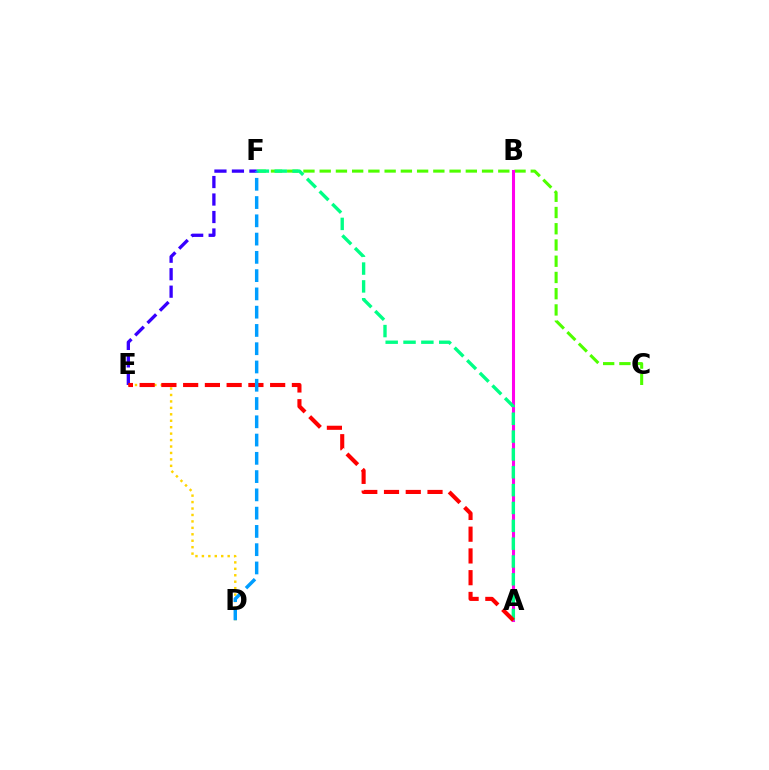{('C', 'F'): [{'color': '#4fff00', 'line_style': 'dashed', 'thickness': 2.21}], ('A', 'B'): [{'color': '#ff00ed', 'line_style': 'solid', 'thickness': 2.21}], ('A', 'F'): [{'color': '#00ff86', 'line_style': 'dashed', 'thickness': 2.42}], ('D', 'E'): [{'color': '#ffd500', 'line_style': 'dotted', 'thickness': 1.75}], ('E', 'F'): [{'color': '#3700ff', 'line_style': 'dashed', 'thickness': 2.38}], ('A', 'E'): [{'color': '#ff0000', 'line_style': 'dashed', 'thickness': 2.95}], ('D', 'F'): [{'color': '#009eff', 'line_style': 'dashed', 'thickness': 2.48}]}